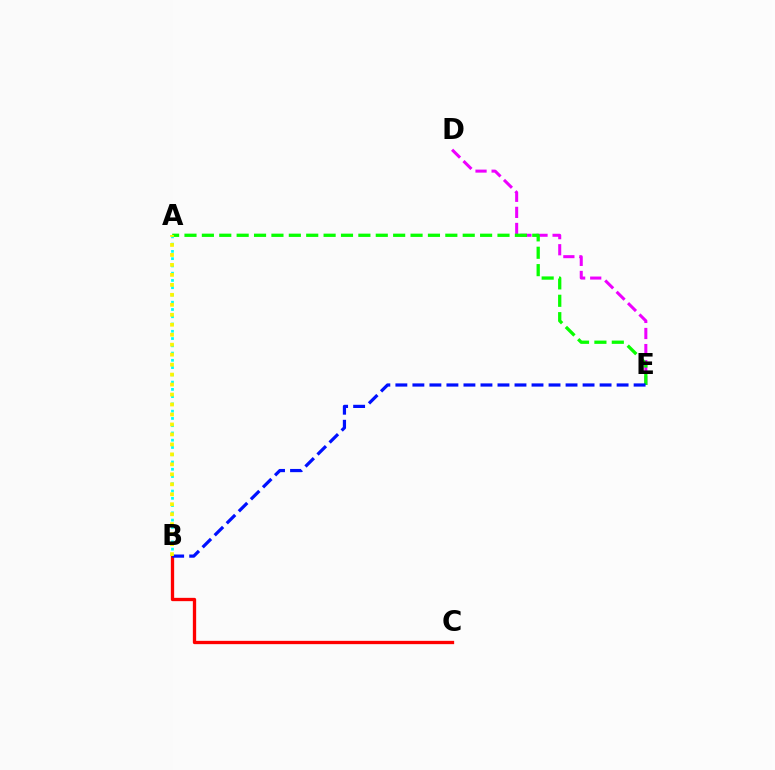{('A', 'B'): [{'color': '#00fff6', 'line_style': 'dotted', 'thickness': 1.97}, {'color': '#fcf500', 'line_style': 'dotted', 'thickness': 2.71}], ('D', 'E'): [{'color': '#ee00ff', 'line_style': 'dashed', 'thickness': 2.18}], ('B', 'C'): [{'color': '#ff0000', 'line_style': 'solid', 'thickness': 2.38}], ('A', 'E'): [{'color': '#08ff00', 'line_style': 'dashed', 'thickness': 2.36}], ('B', 'E'): [{'color': '#0010ff', 'line_style': 'dashed', 'thickness': 2.31}]}